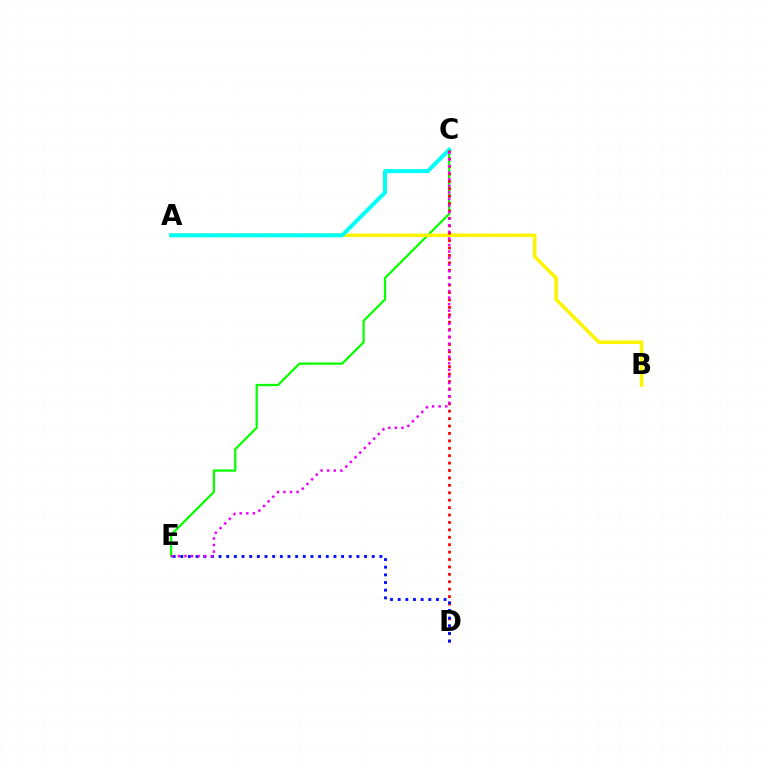{('C', 'E'): [{'color': '#08ff00', 'line_style': 'solid', 'thickness': 1.62}, {'color': '#ee00ff', 'line_style': 'dotted', 'thickness': 1.79}], ('A', 'B'): [{'color': '#fcf500', 'line_style': 'solid', 'thickness': 2.54}], ('A', 'C'): [{'color': '#00fff6', 'line_style': 'solid', 'thickness': 2.88}], ('C', 'D'): [{'color': '#ff0000', 'line_style': 'dotted', 'thickness': 2.02}], ('D', 'E'): [{'color': '#0010ff', 'line_style': 'dotted', 'thickness': 2.08}]}